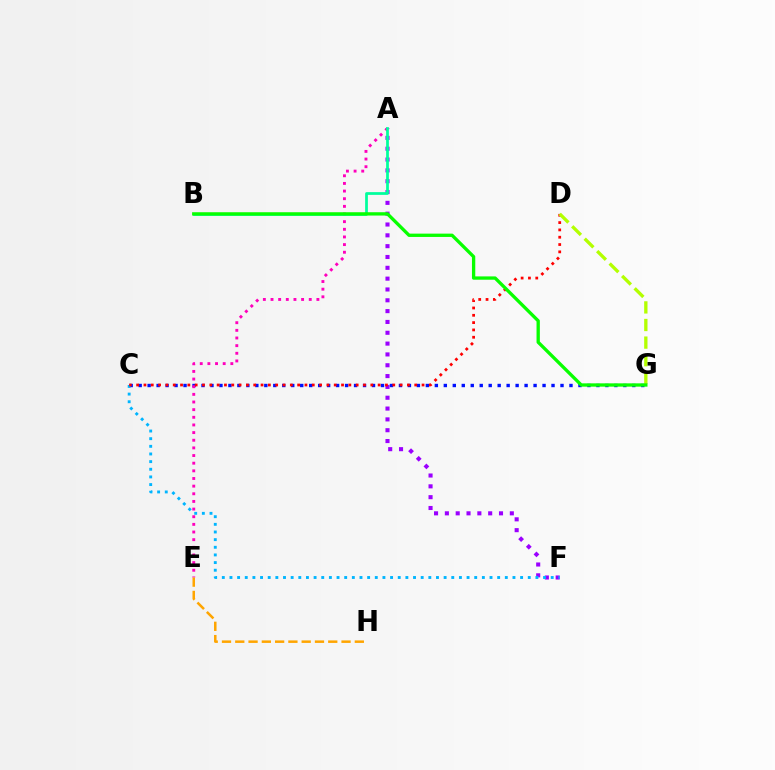{('A', 'F'): [{'color': '#9b00ff', 'line_style': 'dotted', 'thickness': 2.94}], ('C', 'G'): [{'color': '#0010ff', 'line_style': 'dotted', 'thickness': 2.44}], ('A', 'E'): [{'color': '#ff00bd', 'line_style': 'dotted', 'thickness': 2.08}], ('C', 'F'): [{'color': '#00b5ff', 'line_style': 'dotted', 'thickness': 2.08}], ('C', 'D'): [{'color': '#ff0000', 'line_style': 'dotted', 'thickness': 1.99}], ('A', 'B'): [{'color': '#00ff9d', 'line_style': 'solid', 'thickness': 1.97}], ('D', 'G'): [{'color': '#b3ff00', 'line_style': 'dashed', 'thickness': 2.39}], ('B', 'G'): [{'color': '#08ff00', 'line_style': 'solid', 'thickness': 2.39}], ('E', 'H'): [{'color': '#ffa500', 'line_style': 'dashed', 'thickness': 1.8}]}